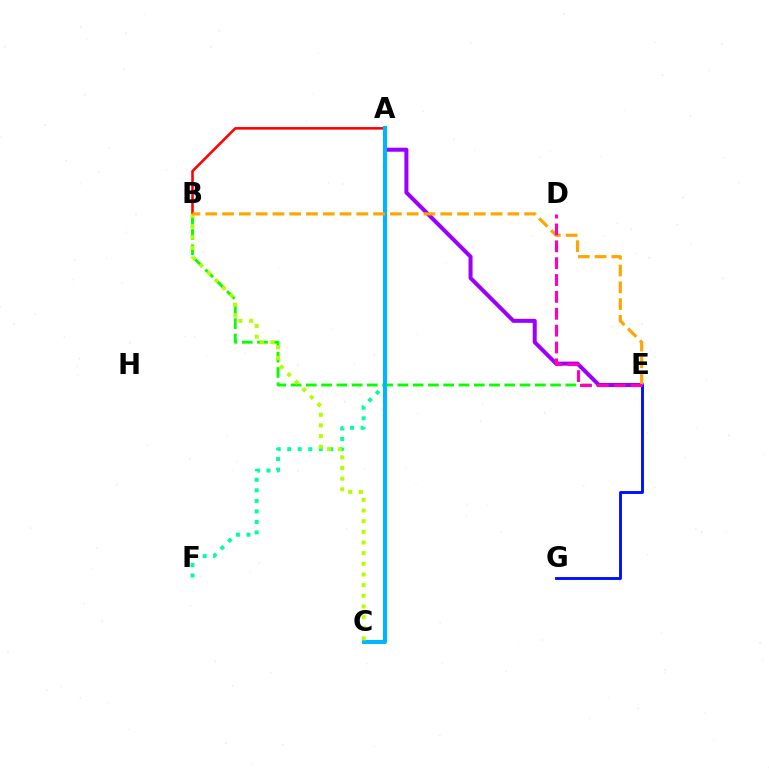{('B', 'E'): [{'color': '#08ff00', 'line_style': 'dashed', 'thickness': 2.07}, {'color': '#ffa500', 'line_style': 'dashed', 'thickness': 2.28}], ('A', 'E'): [{'color': '#9b00ff', 'line_style': 'solid', 'thickness': 2.89}], ('A', 'B'): [{'color': '#ff0000', 'line_style': 'solid', 'thickness': 1.85}], ('A', 'F'): [{'color': '#00ff9d', 'line_style': 'dotted', 'thickness': 2.86}], ('A', 'C'): [{'color': '#00b5ff', 'line_style': 'solid', 'thickness': 2.93}], ('B', 'C'): [{'color': '#b3ff00', 'line_style': 'dotted', 'thickness': 2.9}], ('E', 'G'): [{'color': '#0010ff', 'line_style': 'solid', 'thickness': 2.09}], ('D', 'E'): [{'color': '#ff00bd', 'line_style': 'dashed', 'thickness': 2.29}]}